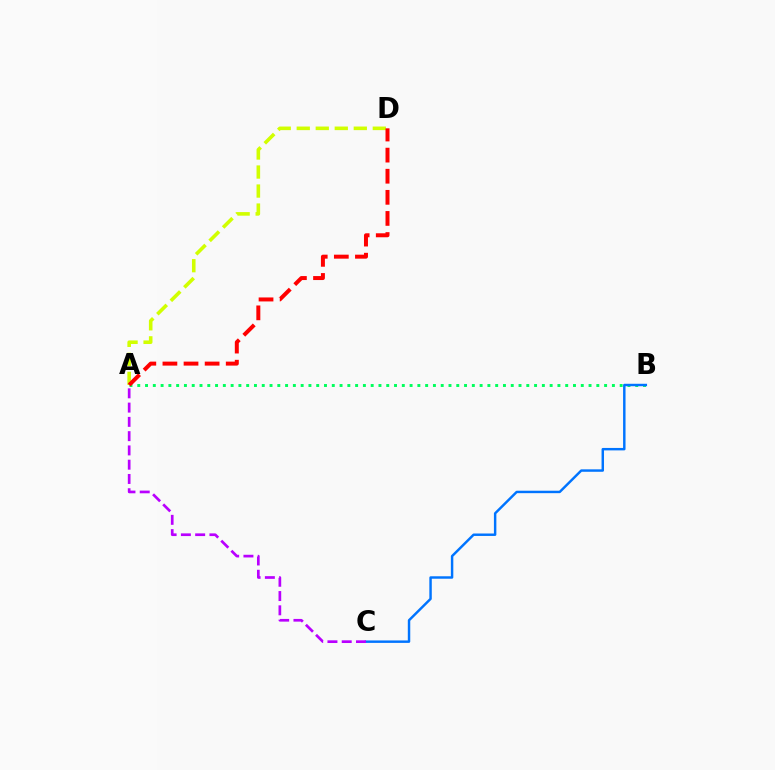{('A', 'B'): [{'color': '#00ff5c', 'line_style': 'dotted', 'thickness': 2.11}], ('B', 'C'): [{'color': '#0074ff', 'line_style': 'solid', 'thickness': 1.76}], ('A', 'C'): [{'color': '#b900ff', 'line_style': 'dashed', 'thickness': 1.94}], ('A', 'D'): [{'color': '#d1ff00', 'line_style': 'dashed', 'thickness': 2.58}, {'color': '#ff0000', 'line_style': 'dashed', 'thickness': 2.87}]}